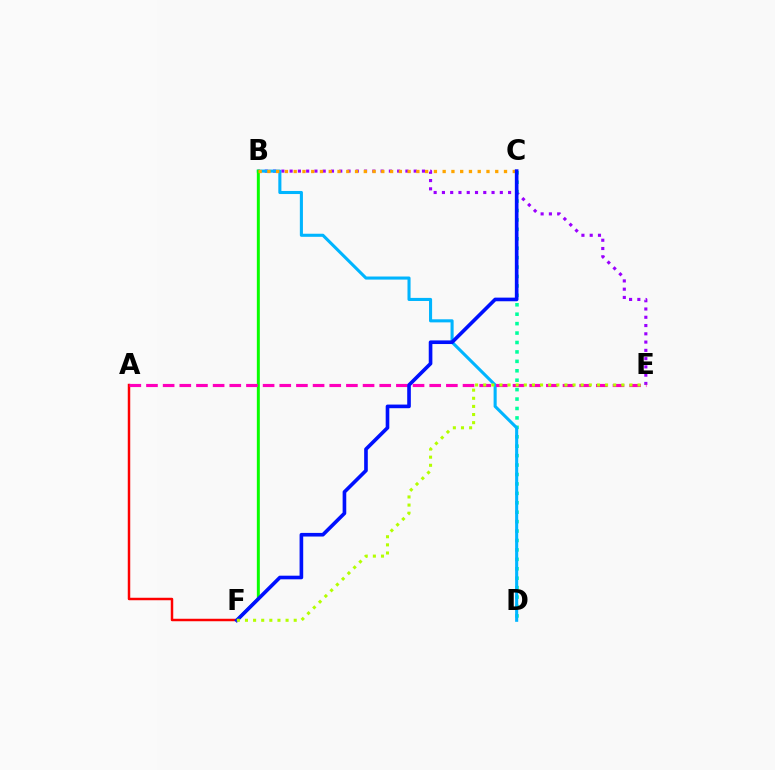{('B', 'E'): [{'color': '#9b00ff', 'line_style': 'dotted', 'thickness': 2.25}], ('C', 'D'): [{'color': '#00ff9d', 'line_style': 'dotted', 'thickness': 2.56}], ('B', 'D'): [{'color': '#00b5ff', 'line_style': 'solid', 'thickness': 2.22}], ('B', 'F'): [{'color': '#08ff00', 'line_style': 'solid', 'thickness': 2.14}], ('A', 'F'): [{'color': '#ff0000', 'line_style': 'solid', 'thickness': 1.78}], ('A', 'E'): [{'color': '#ff00bd', 'line_style': 'dashed', 'thickness': 2.26}], ('B', 'C'): [{'color': '#ffa500', 'line_style': 'dotted', 'thickness': 2.38}], ('C', 'F'): [{'color': '#0010ff', 'line_style': 'solid', 'thickness': 2.62}], ('E', 'F'): [{'color': '#b3ff00', 'line_style': 'dotted', 'thickness': 2.21}]}